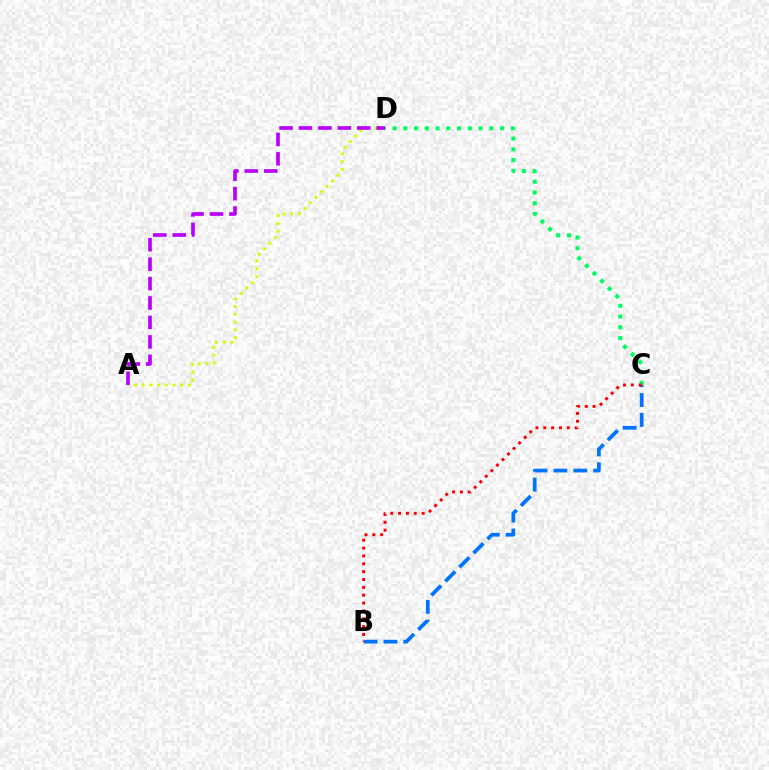{('B', 'C'): [{'color': '#0074ff', 'line_style': 'dashed', 'thickness': 2.7}, {'color': '#ff0000', 'line_style': 'dotted', 'thickness': 2.13}], ('A', 'D'): [{'color': '#d1ff00', 'line_style': 'dotted', 'thickness': 2.11}, {'color': '#b900ff', 'line_style': 'dashed', 'thickness': 2.64}], ('C', 'D'): [{'color': '#00ff5c', 'line_style': 'dotted', 'thickness': 2.92}]}